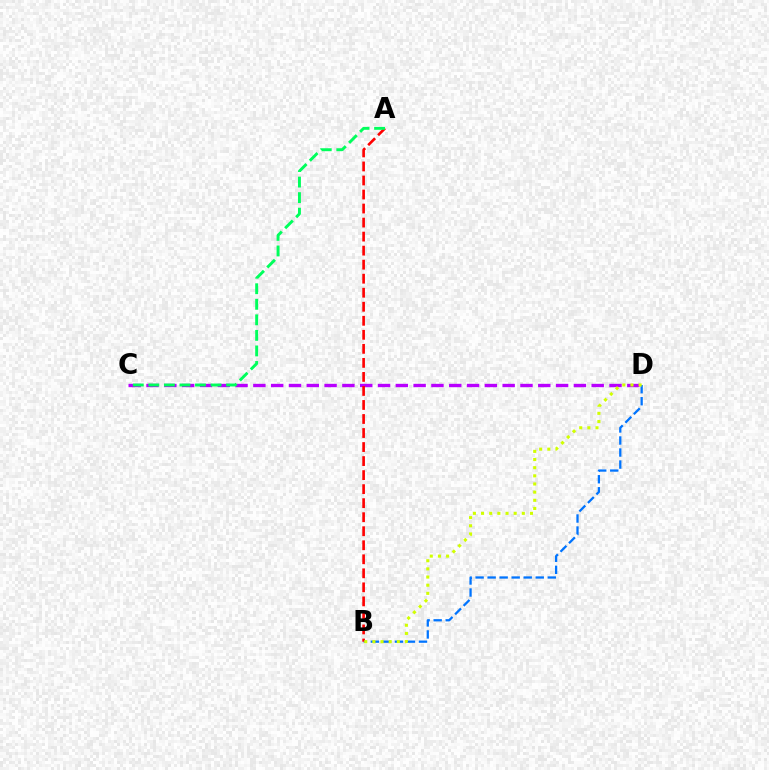{('B', 'D'): [{'color': '#0074ff', 'line_style': 'dashed', 'thickness': 1.63}, {'color': '#d1ff00', 'line_style': 'dotted', 'thickness': 2.21}], ('C', 'D'): [{'color': '#b900ff', 'line_style': 'dashed', 'thickness': 2.42}], ('A', 'B'): [{'color': '#ff0000', 'line_style': 'dashed', 'thickness': 1.91}], ('A', 'C'): [{'color': '#00ff5c', 'line_style': 'dashed', 'thickness': 2.11}]}